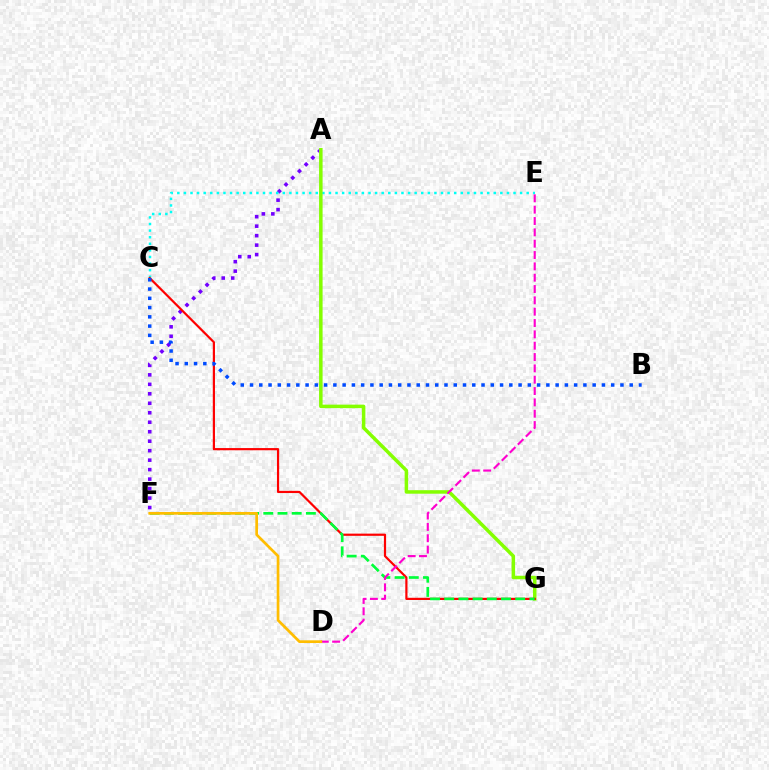{('A', 'F'): [{'color': '#7200ff', 'line_style': 'dotted', 'thickness': 2.58}], ('C', 'E'): [{'color': '#00fff6', 'line_style': 'dotted', 'thickness': 1.79}], ('A', 'G'): [{'color': '#84ff00', 'line_style': 'solid', 'thickness': 2.52}], ('C', 'G'): [{'color': '#ff0000', 'line_style': 'solid', 'thickness': 1.58}], ('F', 'G'): [{'color': '#00ff39', 'line_style': 'dashed', 'thickness': 1.93}], ('D', 'E'): [{'color': '#ff00cf', 'line_style': 'dashed', 'thickness': 1.54}], ('B', 'C'): [{'color': '#004bff', 'line_style': 'dotted', 'thickness': 2.52}], ('D', 'F'): [{'color': '#ffbd00', 'line_style': 'solid', 'thickness': 1.95}]}